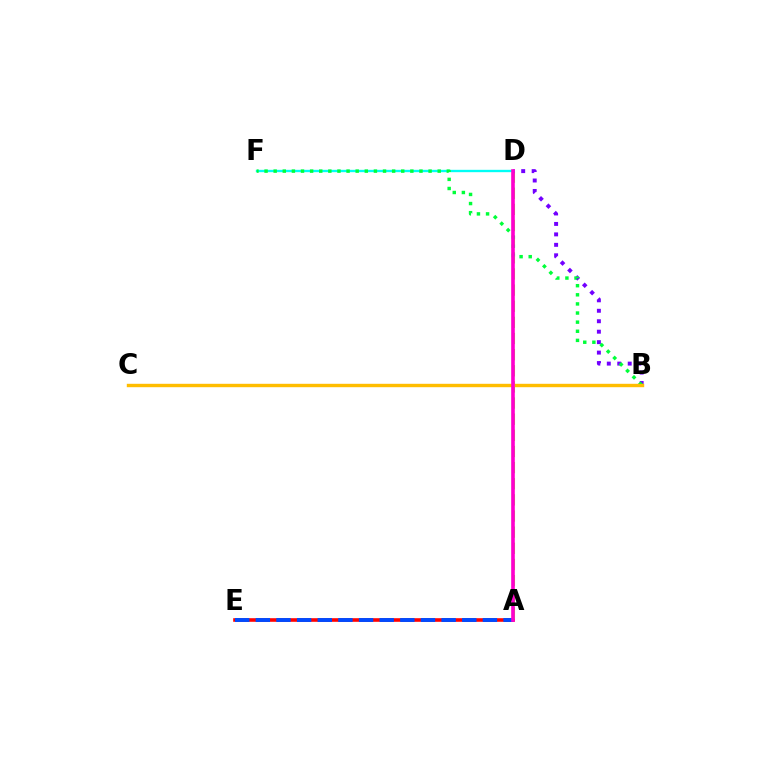{('A', 'E'): [{'color': '#ff0000', 'line_style': 'solid', 'thickness': 2.59}, {'color': '#004bff', 'line_style': 'dashed', 'thickness': 2.8}], ('A', 'D'): [{'color': '#84ff00', 'line_style': 'dashed', 'thickness': 2.19}, {'color': '#ff00cf', 'line_style': 'solid', 'thickness': 2.61}], ('B', 'D'): [{'color': '#7200ff', 'line_style': 'dotted', 'thickness': 2.84}], ('D', 'F'): [{'color': '#00fff6', 'line_style': 'solid', 'thickness': 1.69}], ('B', 'F'): [{'color': '#00ff39', 'line_style': 'dotted', 'thickness': 2.48}], ('B', 'C'): [{'color': '#ffbd00', 'line_style': 'solid', 'thickness': 2.45}]}